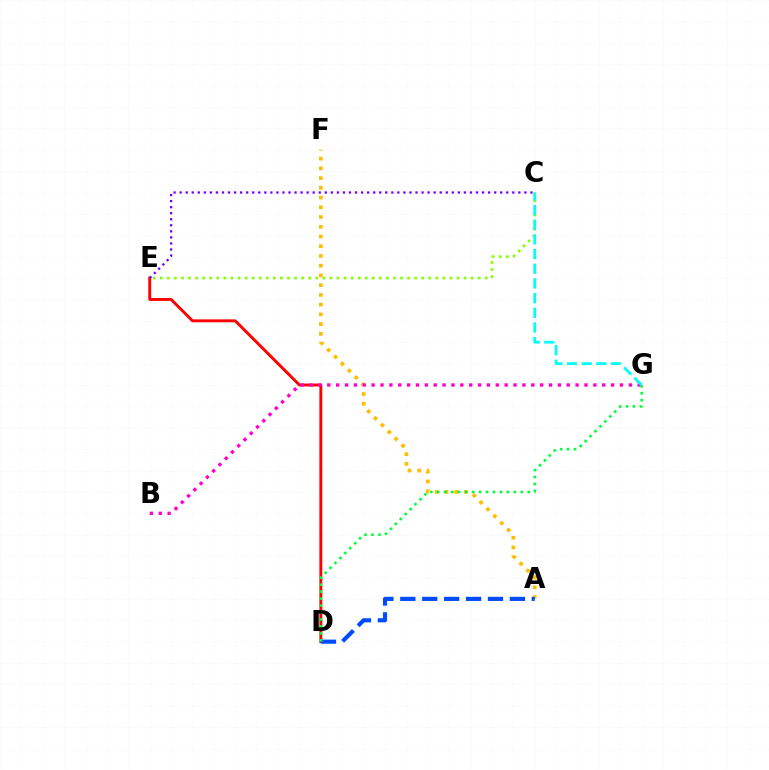{('C', 'E'): [{'color': '#84ff00', 'line_style': 'dotted', 'thickness': 1.92}, {'color': '#7200ff', 'line_style': 'dotted', 'thickness': 1.64}], ('D', 'E'): [{'color': '#ff0000', 'line_style': 'solid', 'thickness': 2.09}], ('A', 'F'): [{'color': '#ffbd00', 'line_style': 'dotted', 'thickness': 2.64}], ('B', 'G'): [{'color': '#ff00cf', 'line_style': 'dotted', 'thickness': 2.41}], ('A', 'D'): [{'color': '#004bff', 'line_style': 'dashed', 'thickness': 2.98}], ('D', 'G'): [{'color': '#00ff39', 'line_style': 'dotted', 'thickness': 1.89}], ('C', 'G'): [{'color': '#00fff6', 'line_style': 'dashed', 'thickness': 1.99}]}